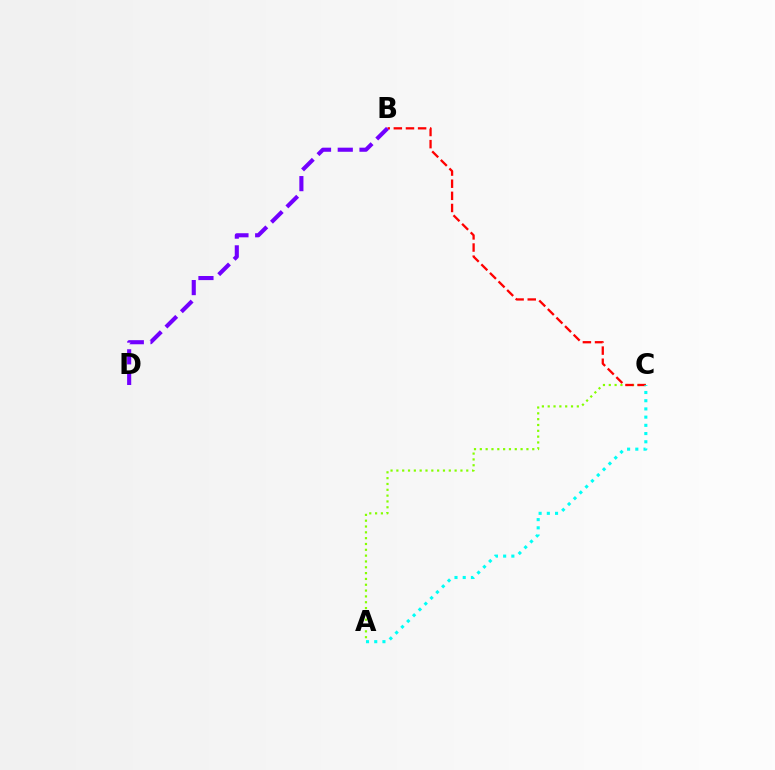{('A', 'C'): [{'color': '#84ff00', 'line_style': 'dotted', 'thickness': 1.58}, {'color': '#00fff6', 'line_style': 'dotted', 'thickness': 2.23}], ('B', 'C'): [{'color': '#ff0000', 'line_style': 'dashed', 'thickness': 1.65}], ('B', 'D'): [{'color': '#7200ff', 'line_style': 'dashed', 'thickness': 2.95}]}